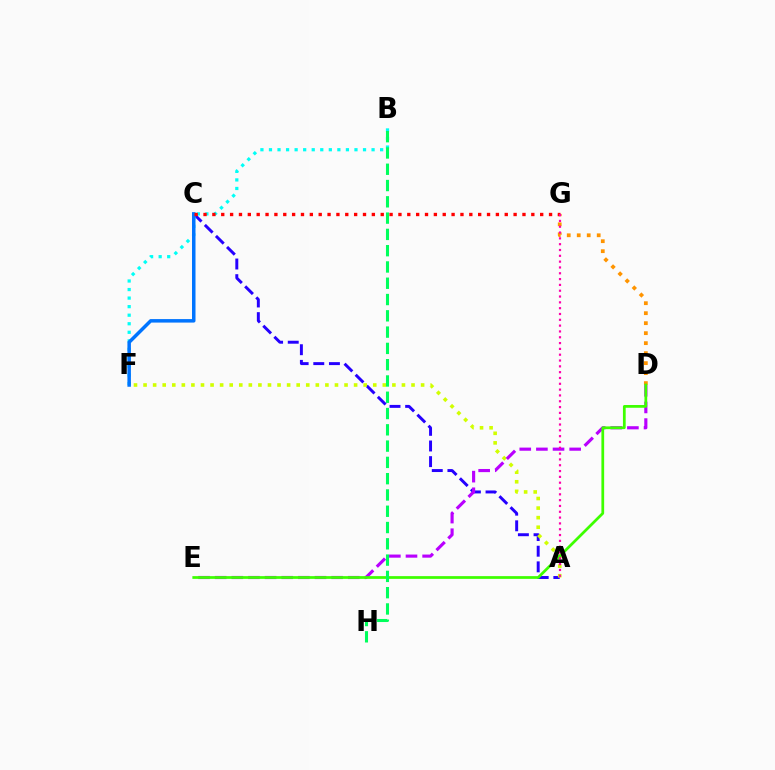{('D', 'G'): [{'color': '#ff9400', 'line_style': 'dotted', 'thickness': 2.71}], ('A', 'C'): [{'color': '#2500ff', 'line_style': 'dashed', 'thickness': 2.13}], ('B', 'F'): [{'color': '#00fff6', 'line_style': 'dotted', 'thickness': 2.32}], ('A', 'F'): [{'color': '#d1ff00', 'line_style': 'dotted', 'thickness': 2.6}], ('D', 'E'): [{'color': '#b900ff', 'line_style': 'dashed', 'thickness': 2.26}, {'color': '#3dff00', 'line_style': 'solid', 'thickness': 1.98}], ('C', 'F'): [{'color': '#0074ff', 'line_style': 'solid', 'thickness': 2.52}], ('C', 'G'): [{'color': '#ff0000', 'line_style': 'dotted', 'thickness': 2.41}], ('A', 'G'): [{'color': '#ff00ac', 'line_style': 'dotted', 'thickness': 1.58}], ('B', 'H'): [{'color': '#00ff5c', 'line_style': 'dashed', 'thickness': 2.21}]}